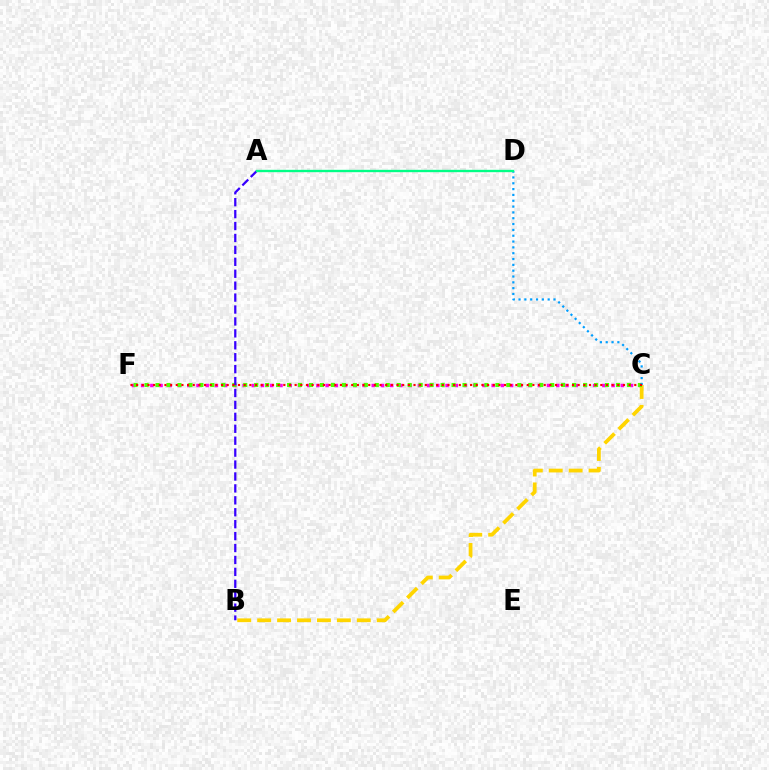{('C', 'F'): [{'color': '#ff00ed', 'line_style': 'dotted', 'thickness': 2.51}, {'color': '#4fff00', 'line_style': 'dotted', 'thickness': 2.98}, {'color': '#ff0000', 'line_style': 'dotted', 'thickness': 1.54}], ('B', 'C'): [{'color': '#ffd500', 'line_style': 'dashed', 'thickness': 2.71}], ('A', 'B'): [{'color': '#3700ff', 'line_style': 'dashed', 'thickness': 1.62}], ('C', 'D'): [{'color': '#009eff', 'line_style': 'dotted', 'thickness': 1.58}], ('A', 'D'): [{'color': '#00ff86', 'line_style': 'solid', 'thickness': 1.7}]}